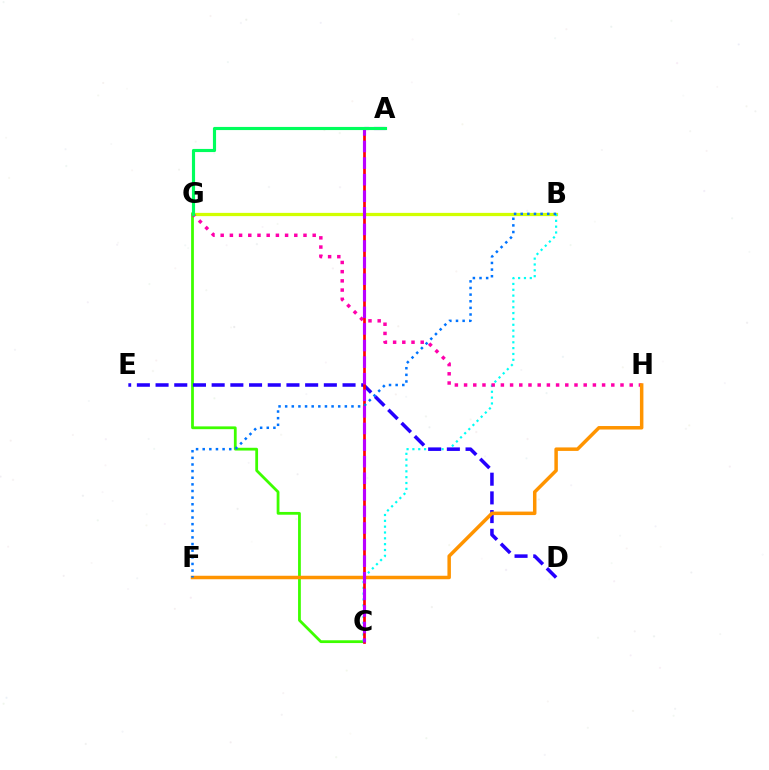{('B', 'G'): [{'color': '#d1ff00', 'line_style': 'solid', 'thickness': 2.34}], ('C', 'G'): [{'color': '#3dff00', 'line_style': 'solid', 'thickness': 2.0}], ('B', 'C'): [{'color': '#00fff6', 'line_style': 'dotted', 'thickness': 1.59}], ('G', 'H'): [{'color': '#ff00ac', 'line_style': 'dotted', 'thickness': 2.5}], ('D', 'E'): [{'color': '#2500ff', 'line_style': 'dashed', 'thickness': 2.54}], ('F', 'H'): [{'color': '#ff9400', 'line_style': 'solid', 'thickness': 2.51}], ('A', 'C'): [{'color': '#ff0000', 'line_style': 'solid', 'thickness': 1.94}, {'color': '#b900ff', 'line_style': 'dashed', 'thickness': 2.25}], ('B', 'F'): [{'color': '#0074ff', 'line_style': 'dotted', 'thickness': 1.8}], ('A', 'G'): [{'color': '#00ff5c', 'line_style': 'solid', 'thickness': 2.26}]}